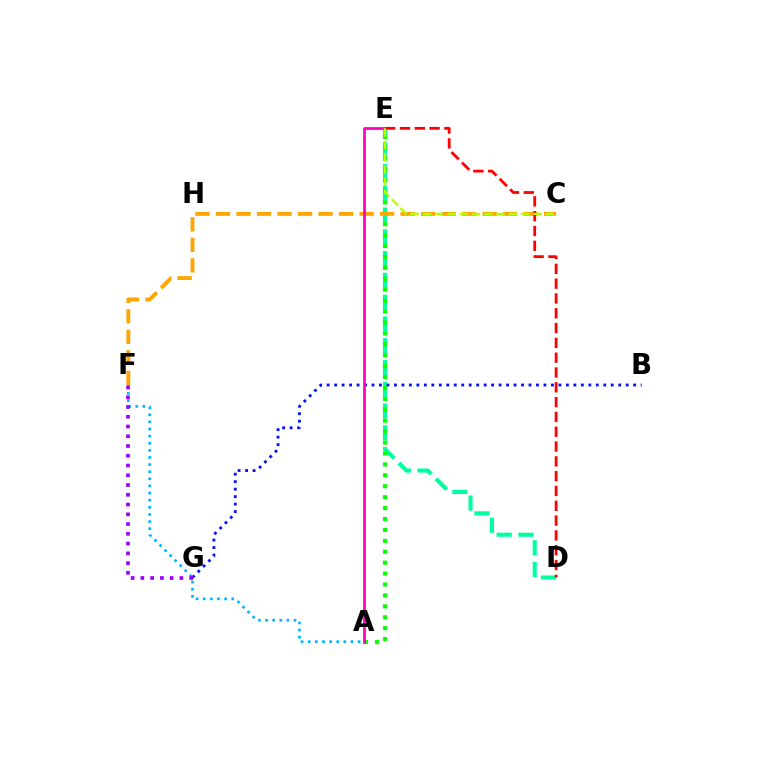{('D', 'E'): [{'color': '#00ff9d', 'line_style': 'dashed', 'thickness': 2.96}, {'color': '#ff0000', 'line_style': 'dashed', 'thickness': 2.01}], ('A', 'E'): [{'color': '#08ff00', 'line_style': 'dotted', 'thickness': 2.97}, {'color': '#ff00bd', 'line_style': 'solid', 'thickness': 1.97}], ('B', 'G'): [{'color': '#0010ff', 'line_style': 'dotted', 'thickness': 2.03}], ('A', 'F'): [{'color': '#00b5ff', 'line_style': 'dotted', 'thickness': 1.93}], ('C', 'F'): [{'color': '#ffa500', 'line_style': 'dashed', 'thickness': 2.79}], ('F', 'G'): [{'color': '#9b00ff', 'line_style': 'dotted', 'thickness': 2.65}], ('C', 'E'): [{'color': '#b3ff00', 'line_style': 'dashed', 'thickness': 1.67}]}